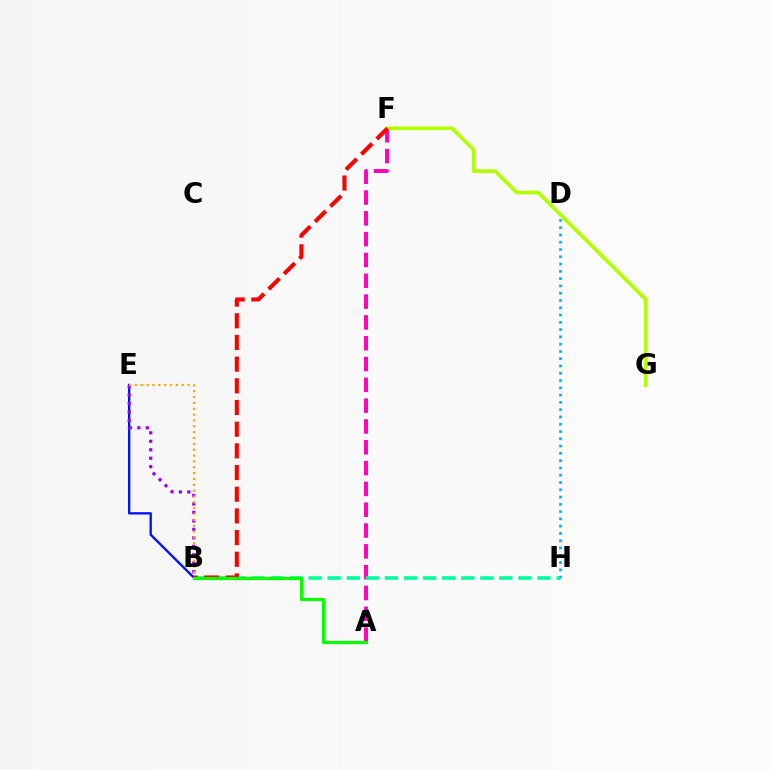{('A', 'F'): [{'color': '#ff00bd', 'line_style': 'dashed', 'thickness': 2.83}], ('F', 'G'): [{'color': '#b3ff00', 'line_style': 'solid', 'thickness': 2.68}], ('B', 'H'): [{'color': '#00ff9d', 'line_style': 'dashed', 'thickness': 2.59}], ('B', 'F'): [{'color': '#ff0000', 'line_style': 'dashed', 'thickness': 2.95}], ('D', 'H'): [{'color': '#00b5ff', 'line_style': 'dotted', 'thickness': 1.98}], ('B', 'E'): [{'color': '#0010ff', 'line_style': 'solid', 'thickness': 1.67}, {'color': '#9b00ff', 'line_style': 'dotted', 'thickness': 2.3}, {'color': '#ffa500', 'line_style': 'dotted', 'thickness': 1.59}], ('A', 'B'): [{'color': '#08ff00', 'line_style': 'solid', 'thickness': 2.31}]}